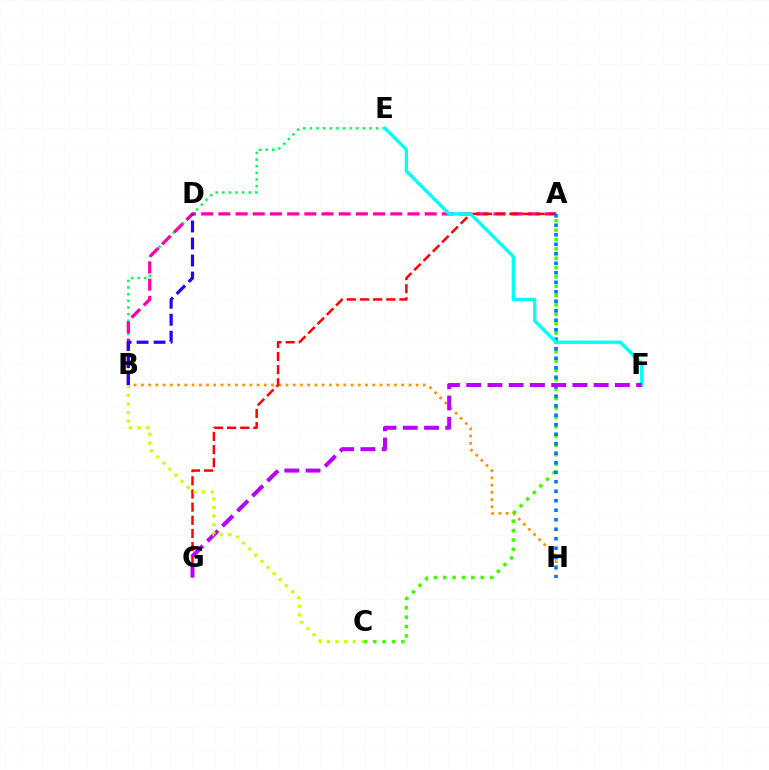{('B', 'E'): [{'color': '#00ff5c', 'line_style': 'dotted', 'thickness': 1.8}], ('A', 'B'): [{'color': '#ff00ac', 'line_style': 'dashed', 'thickness': 2.34}], ('A', 'C'): [{'color': '#3dff00', 'line_style': 'dotted', 'thickness': 2.54}], ('B', 'H'): [{'color': '#ff9400', 'line_style': 'dotted', 'thickness': 1.96}], ('A', 'G'): [{'color': '#ff0000', 'line_style': 'dashed', 'thickness': 1.79}], ('A', 'H'): [{'color': '#0074ff', 'line_style': 'dotted', 'thickness': 2.58}], ('E', 'F'): [{'color': '#00fff6', 'line_style': 'solid', 'thickness': 2.4}], ('F', 'G'): [{'color': '#b900ff', 'line_style': 'dashed', 'thickness': 2.89}], ('B', 'D'): [{'color': '#2500ff', 'line_style': 'dashed', 'thickness': 2.31}], ('B', 'C'): [{'color': '#d1ff00', 'line_style': 'dotted', 'thickness': 2.35}]}